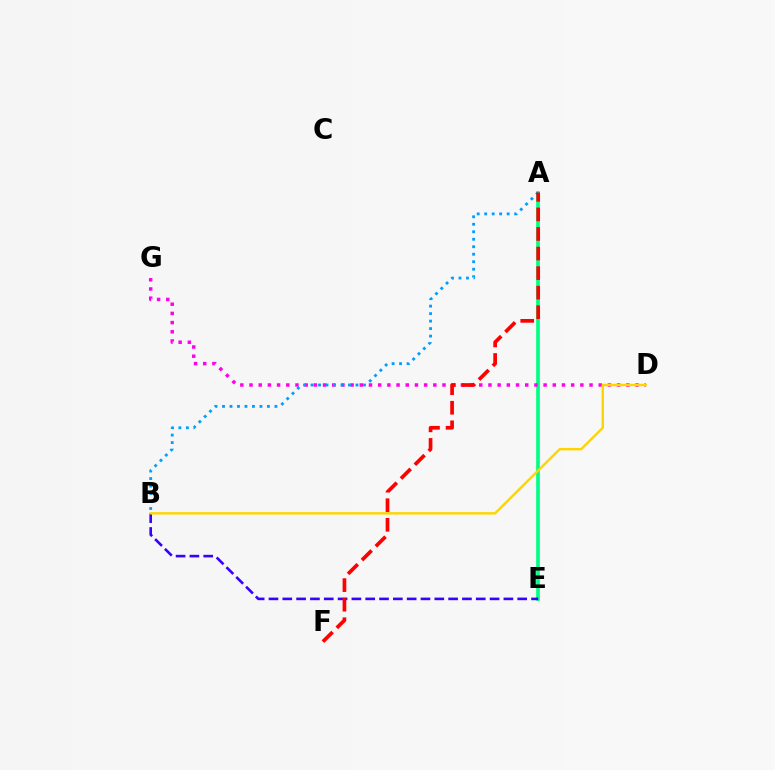{('A', 'E'): [{'color': '#4fff00', 'line_style': 'solid', 'thickness': 1.69}, {'color': '#00ff86', 'line_style': 'solid', 'thickness': 2.63}], ('D', 'G'): [{'color': '#ff00ed', 'line_style': 'dotted', 'thickness': 2.5}], ('B', 'E'): [{'color': '#3700ff', 'line_style': 'dashed', 'thickness': 1.88}], ('A', 'B'): [{'color': '#009eff', 'line_style': 'dotted', 'thickness': 2.03}], ('A', 'F'): [{'color': '#ff0000', 'line_style': 'dashed', 'thickness': 2.66}], ('B', 'D'): [{'color': '#ffd500', 'line_style': 'solid', 'thickness': 1.75}]}